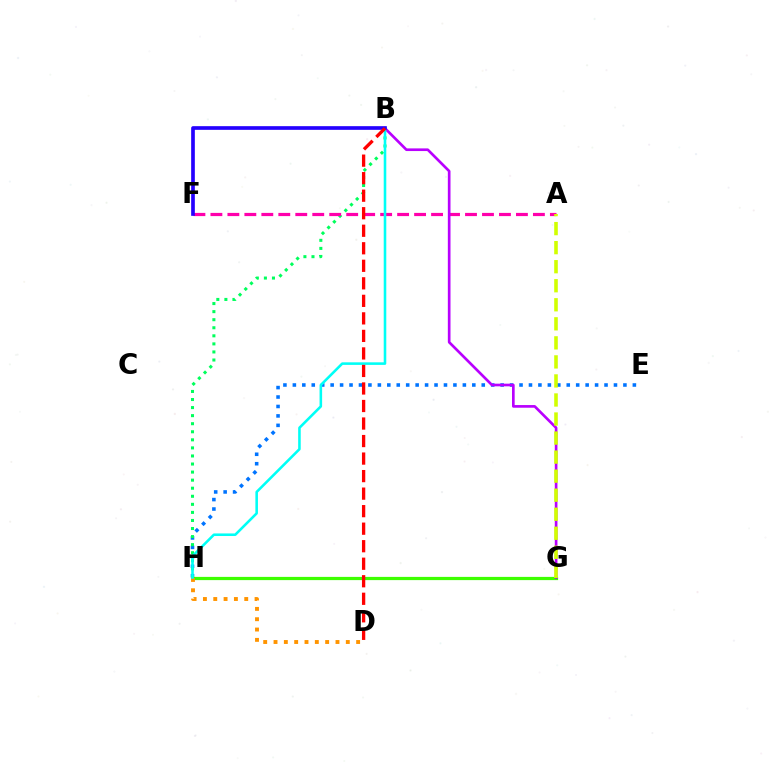{('E', 'H'): [{'color': '#0074ff', 'line_style': 'dotted', 'thickness': 2.57}], ('B', 'H'): [{'color': '#00ff5c', 'line_style': 'dotted', 'thickness': 2.19}, {'color': '#00fff6', 'line_style': 'solid', 'thickness': 1.85}], ('G', 'H'): [{'color': '#3dff00', 'line_style': 'solid', 'thickness': 2.32}], ('D', 'H'): [{'color': '#ff9400', 'line_style': 'dotted', 'thickness': 2.81}], ('A', 'F'): [{'color': '#ff00ac', 'line_style': 'dashed', 'thickness': 2.31}], ('B', 'G'): [{'color': '#b900ff', 'line_style': 'solid', 'thickness': 1.92}], ('A', 'G'): [{'color': '#d1ff00', 'line_style': 'dashed', 'thickness': 2.59}], ('B', 'F'): [{'color': '#2500ff', 'line_style': 'solid', 'thickness': 2.65}], ('B', 'D'): [{'color': '#ff0000', 'line_style': 'dashed', 'thickness': 2.38}]}